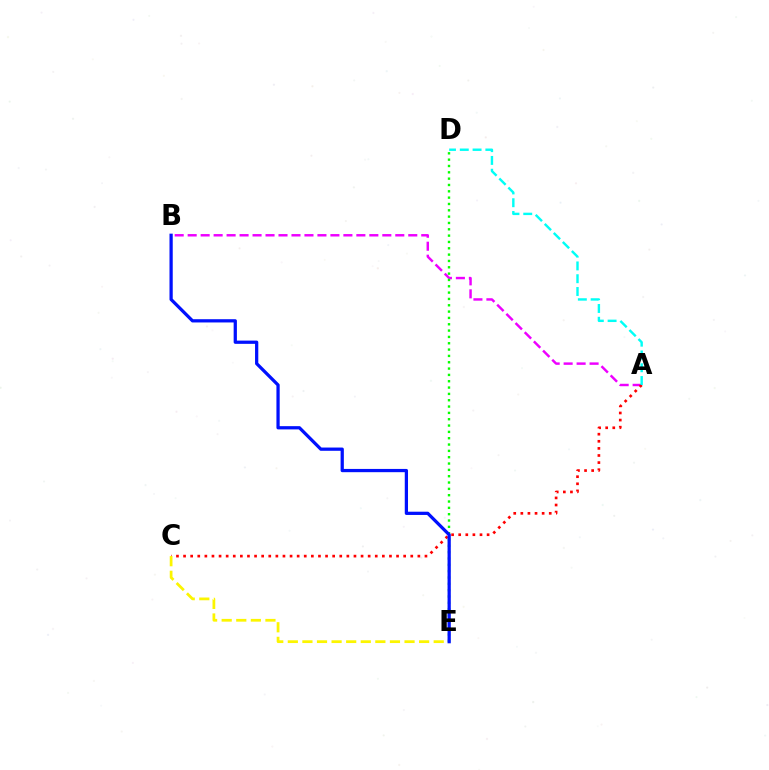{('A', 'B'): [{'color': '#ee00ff', 'line_style': 'dashed', 'thickness': 1.76}], ('D', 'E'): [{'color': '#08ff00', 'line_style': 'dotted', 'thickness': 1.72}], ('A', 'C'): [{'color': '#ff0000', 'line_style': 'dotted', 'thickness': 1.93}], ('C', 'E'): [{'color': '#fcf500', 'line_style': 'dashed', 'thickness': 1.98}], ('B', 'E'): [{'color': '#0010ff', 'line_style': 'solid', 'thickness': 2.34}], ('A', 'D'): [{'color': '#00fff6', 'line_style': 'dashed', 'thickness': 1.74}]}